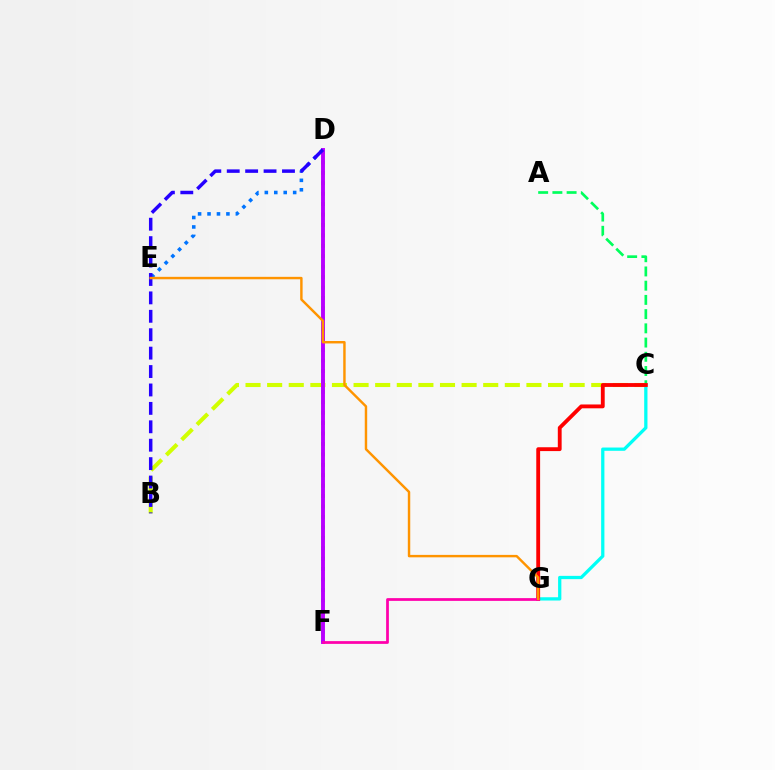{('C', 'G'): [{'color': '#00fff6', 'line_style': 'solid', 'thickness': 2.35}, {'color': '#ff0000', 'line_style': 'solid', 'thickness': 2.76}], ('B', 'C'): [{'color': '#d1ff00', 'line_style': 'dashed', 'thickness': 2.94}], ('A', 'C'): [{'color': '#00ff5c', 'line_style': 'dashed', 'thickness': 1.93}], ('D', 'F'): [{'color': '#3dff00', 'line_style': 'dotted', 'thickness': 2.83}, {'color': '#b900ff', 'line_style': 'solid', 'thickness': 2.81}], ('D', 'E'): [{'color': '#0074ff', 'line_style': 'dotted', 'thickness': 2.57}], ('B', 'D'): [{'color': '#2500ff', 'line_style': 'dashed', 'thickness': 2.5}], ('F', 'G'): [{'color': '#ff00ac', 'line_style': 'solid', 'thickness': 1.98}], ('E', 'G'): [{'color': '#ff9400', 'line_style': 'solid', 'thickness': 1.75}]}